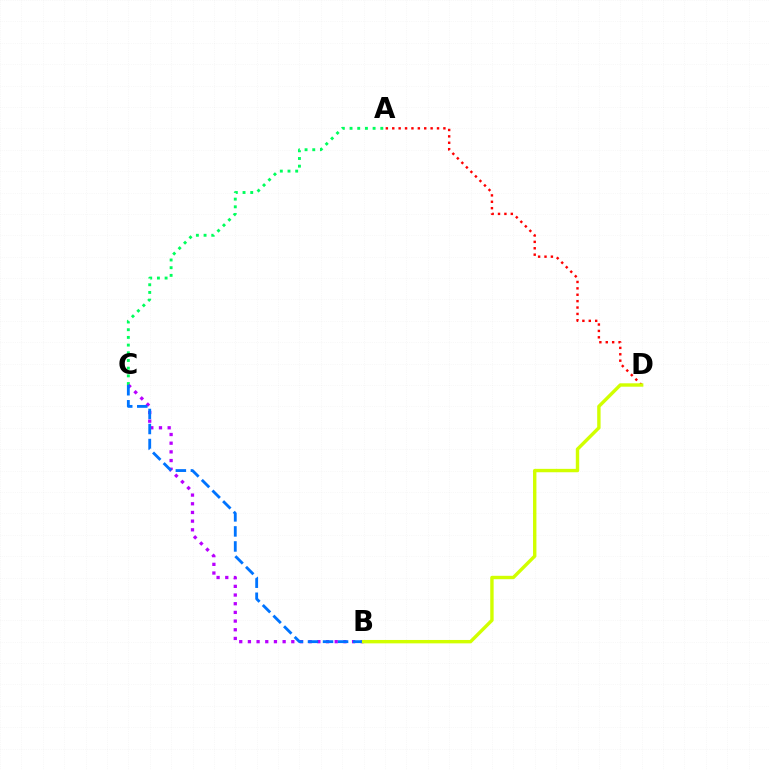{('A', 'C'): [{'color': '#00ff5c', 'line_style': 'dotted', 'thickness': 2.09}], ('A', 'D'): [{'color': '#ff0000', 'line_style': 'dotted', 'thickness': 1.74}], ('B', 'C'): [{'color': '#b900ff', 'line_style': 'dotted', 'thickness': 2.36}, {'color': '#0074ff', 'line_style': 'dashed', 'thickness': 2.04}], ('B', 'D'): [{'color': '#d1ff00', 'line_style': 'solid', 'thickness': 2.44}]}